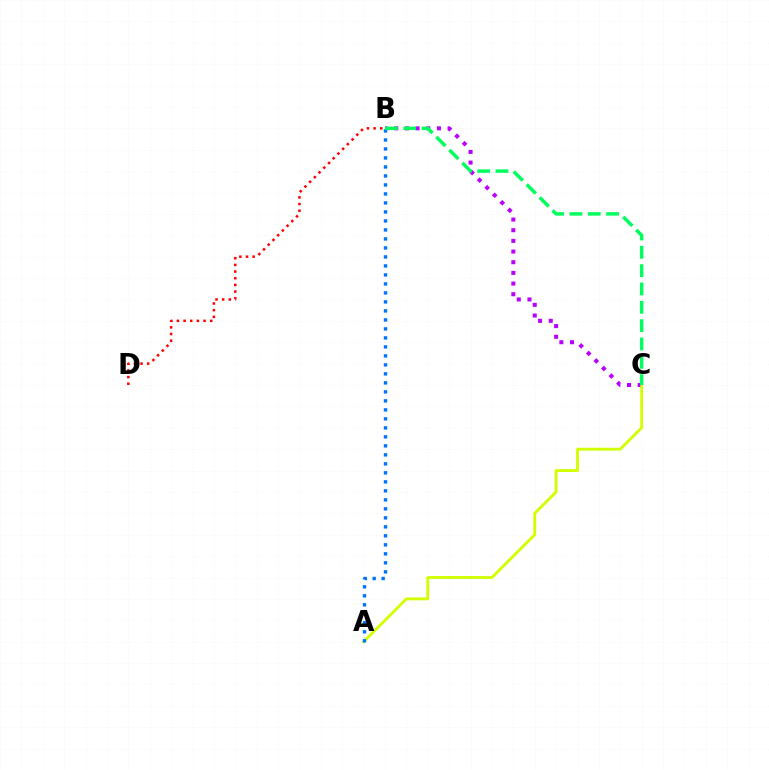{('B', 'C'): [{'color': '#b900ff', 'line_style': 'dotted', 'thickness': 2.9}, {'color': '#00ff5c', 'line_style': 'dashed', 'thickness': 2.49}], ('A', 'C'): [{'color': '#d1ff00', 'line_style': 'solid', 'thickness': 2.05}], ('A', 'B'): [{'color': '#0074ff', 'line_style': 'dotted', 'thickness': 2.44}], ('B', 'D'): [{'color': '#ff0000', 'line_style': 'dotted', 'thickness': 1.81}]}